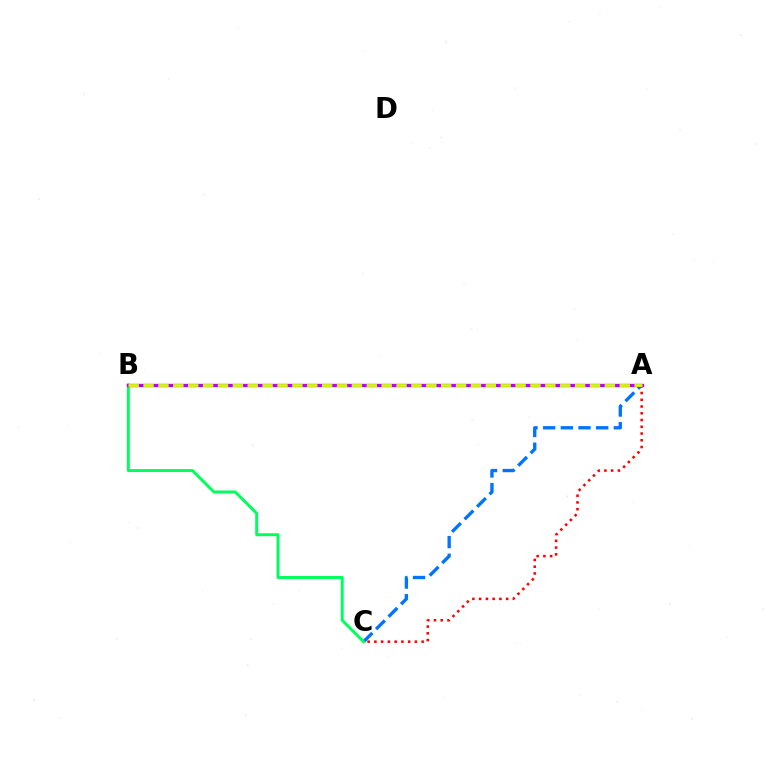{('A', 'C'): [{'color': '#0074ff', 'line_style': 'dashed', 'thickness': 2.4}, {'color': '#ff0000', 'line_style': 'dotted', 'thickness': 1.83}], ('B', 'C'): [{'color': '#00ff5c', 'line_style': 'solid', 'thickness': 2.12}], ('A', 'B'): [{'color': '#b900ff', 'line_style': 'solid', 'thickness': 2.41}, {'color': '#d1ff00', 'line_style': 'dashed', 'thickness': 2.02}]}